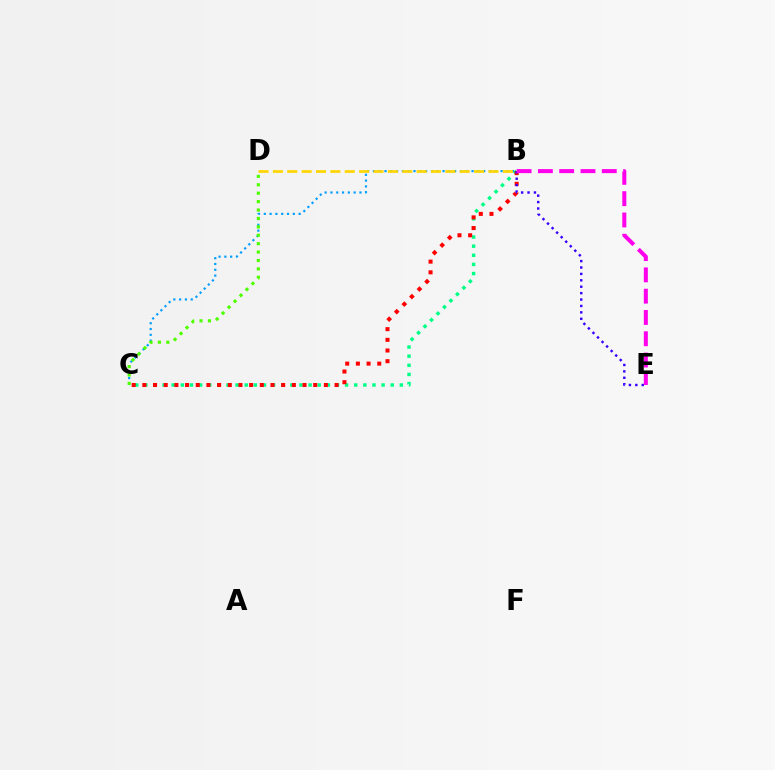{('B', 'C'): [{'color': '#009eff', 'line_style': 'dotted', 'thickness': 1.58}, {'color': '#00ff86', 'line_style': 'dotted', 'thickness': 2.48}, {'color': '#ff0000', 'line_style': 'dotted', 'thickness': 2.9}], ('B', 'D'): [{'color': '#ffd500', 'line_style': 'dashed', 'thickness': 1.95}], ('B', 'E'): [{'color': '#3700ff', 'line_style': 'dotted', 'thickness': 1.74}, {'color': '#ff00ed', 'line_style': 'dashed', 'thickness': 2.89}], ('C', 'D'): [{'color': '#4fff00', 'line_style': 'dotted', 'thickness': 2.28}]}